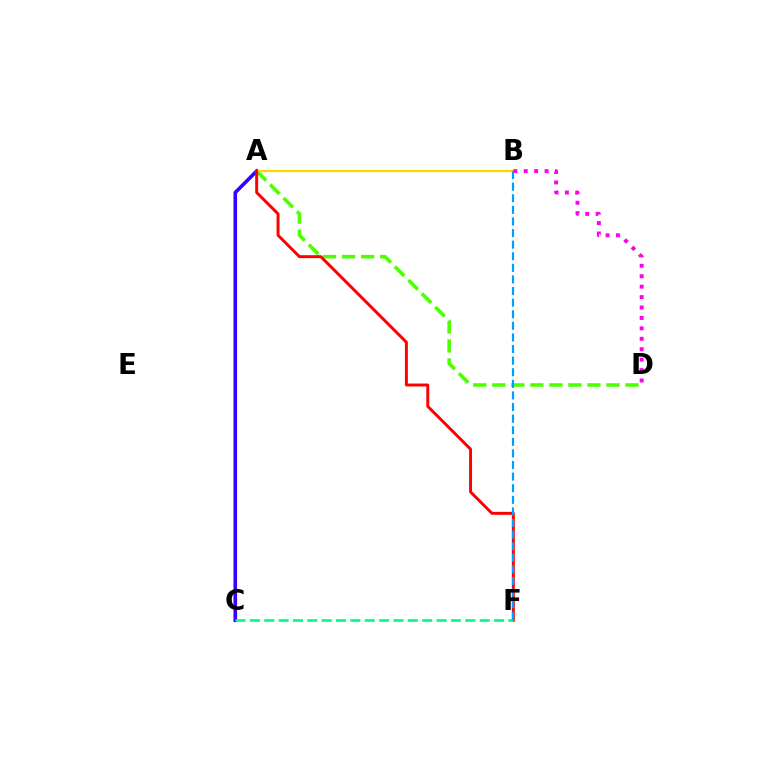{('A', 'C'): [{'color': '#3700ff', 'line_style': 'solid', 'thickness': 2.62}], ('A', 'D'): [{'color': '#4fff00', 'line_style': 'dashed', 'thickness': 2.59}], ('A', 'B'): [{'color': '#ffd500', 'line_style': 'solid', 'thickness': 1.63}], ('B', 'D'): [{'color': '#ff00ed', 'line_style': 'dotted', 'thickness': 2.83}], ('A', 'F'): [{'color': '#ff0000', 'line_style': 'solid', 'thickness': 2.13}], ('C', 'F'): [{'color': '#00ff86', 'line_style': 'dashed', 'thickness': 1.95}], ('B', 'F'): [{'color': '#009eff', 'line_style': 'dashed', 'thickness': 1.58}]}